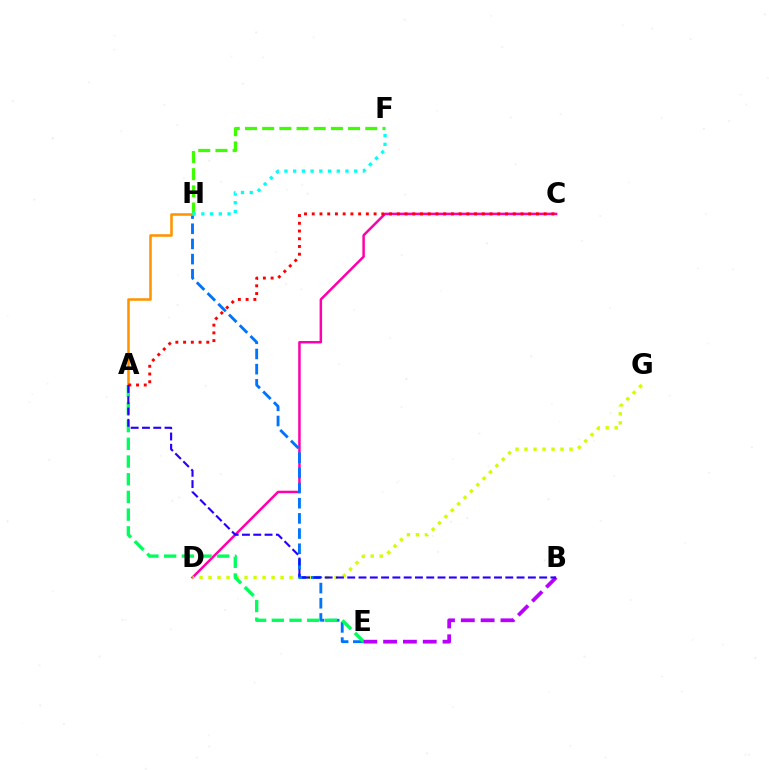{('C', 'D'): [{'color': '#ff00ac', 'line_style': 'solid', 'thickness': 1.8}], ('D', 'G'): [{'color': '#d1ff00', 'line_style': 'dotted', 'thickness': 2.45}], ('E', 'H'): [{'color': '#0074ff', 'line_style': 'dashed', 'thickness': 2.06}], ('A', 'H'): [{'color': '#ff9400', 'line_style': 'solid', 'thickness': 1.85}], ('A', 'E'): [{'color': '#00ff5c', 'line_style': 'dashed', 'thickness': 2.4}], ('F', 'H'): [{'color': '#3dff00', 'line_style': 'dashed', 'thickness': 2.33}, {'color': '#00fff6', 'line_style': 'dotted', 'thickness': 2.37}], ('B', 'E'): [{'color': '#b900ff', 'line_style': 'dashed', 'thickness': 2.69}], ('A', 'C'): [{'color': '#ff0000', 'line_style': 'dotted', 'thickness': 2.1}], ('A', 'B'): [{'color': '#2500ff', 'line_style': 'dashed', 'thickness': 1.53}]}